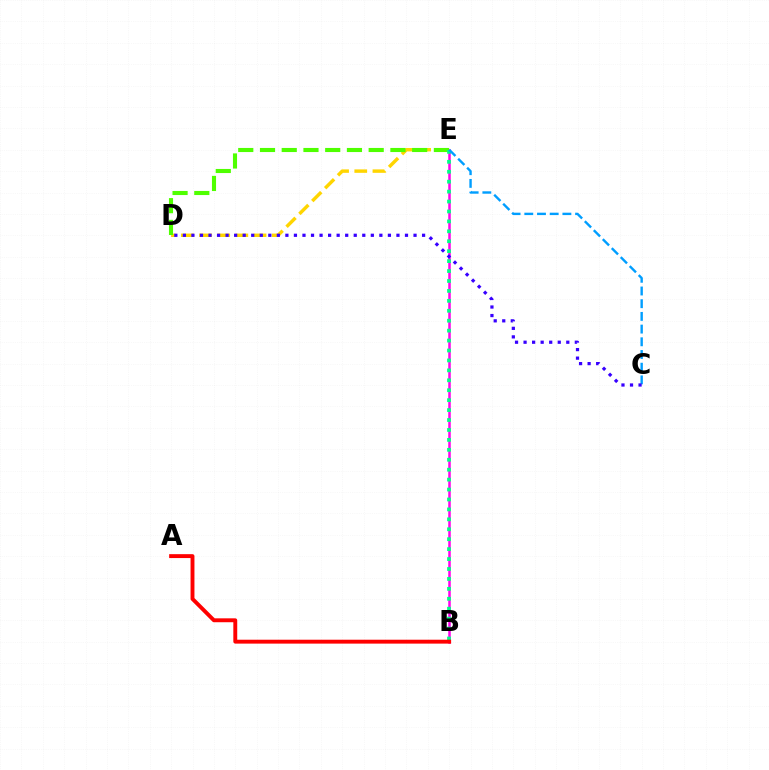{('D', 'E'): [{'color': '#ffd500', 'line_style': 'dashed', 'thickness': 2.47}, {'color': '#4fff00', 'line_style': 'dashed', 'thickness': 2.95}], ('B', 'E'): [{'color': '#ff00ed', 'line_style': 'solid', 'thickness': 1.81}, {'color': '#00ff86', 'line_style': 'dotted', 'thickness': 2.7}], ('C', 'E'): [{'color': '#009eff', 'line_style': 'dashed', 'thickness': 1.73}], ('C', 'D'): [{'color': '#3700ff', 'line_style': 'dotted', 'thickness': 2.32}], ('A', 'B'): [{'color': '#ff0000', 'line_style': 'solid', 'thickness': 2.81}]}